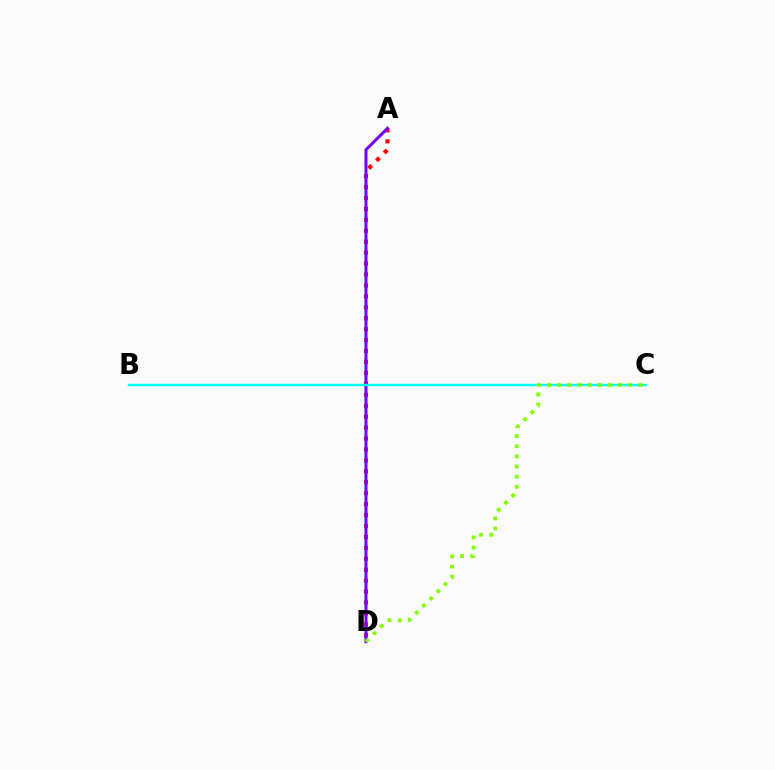{('A', 'D'): [{'color': '#ff0000', 'line_style': 'dotted', 'thickness': 2.97}, {'color': '#7200ff', 'line_style': 'solid', 'thickness': 2.17}], ('B', 'C'): [{'color': '#00fff6', 'line_style': 'solid', 'thickness': 1.74}], ('C', 'D'): [{'color': '#84ff00', 'line_style': 'dotted', 'thickness': 2.75}]}